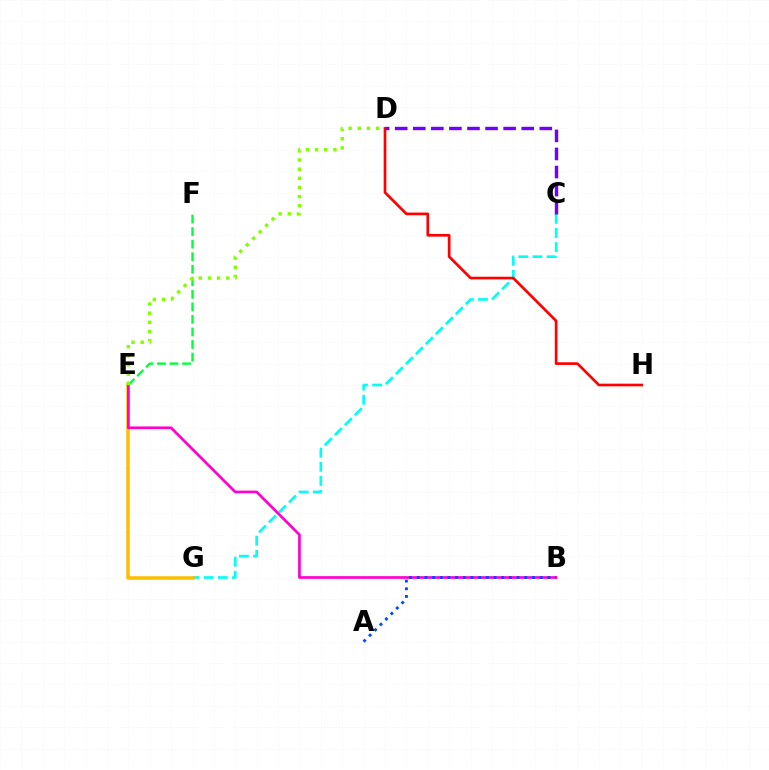{('C', 'G'): [{'color': '#00fff6', 'line_style': 'dashed', 'thickness': 1.92}], ('E', 'G'): [{'color': '#ffbd00', 'line_style': 'solid', 'thickness': 2.55}], ('B', 'E'): [{'color': '#ff00cf', 'line_style': 'solid', 'thickness': 1.94}], ('C', 'D'): [{'color': '#7200ff', 'line_style': 'dashed', 'thickness': 2.46}], ('D', 'H'): [{'color': '#ff0000', 'line_style': 'solid', 'thickness': 1.93}], ('E', 'F'): [{'color': '#00ff39', 'line_style': 'dashed', 'thickness': 1.7}], ('D', 'E'): [{'color': '#84ff00', 'line_style': 'dotted', 'thickness': 2.49}], ('A', 'B'): [{'color': '#004bff', 'line_style': 'dotted', 'thickness': 2.09}]}